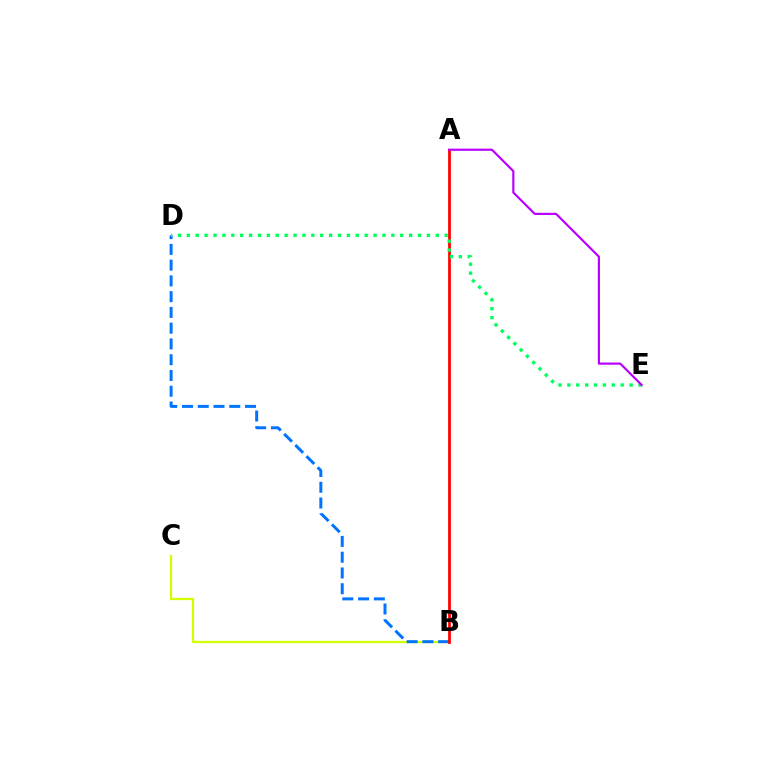{('B', 'C'): [{'color': '#d1ff00', 'line_style': 'solid', 'thickness': 1.64}], ('B', 'D'): [{'color': '#0074ff', 'line_style': 'dashed', 'thickness': 2.14}], ('A', 'B'): [{'color': '#ff0000', 'line_style': 'solid', 'thickness': 1.98}], ('D', 'E'): [{'color': '#00ff5c', 'line_style': 'dotted', 'thickness': 2.42}], ('A', 'E'): [{'color': '#b900ff', 'line_style': 'solid', 'thickness': 1.57}]}